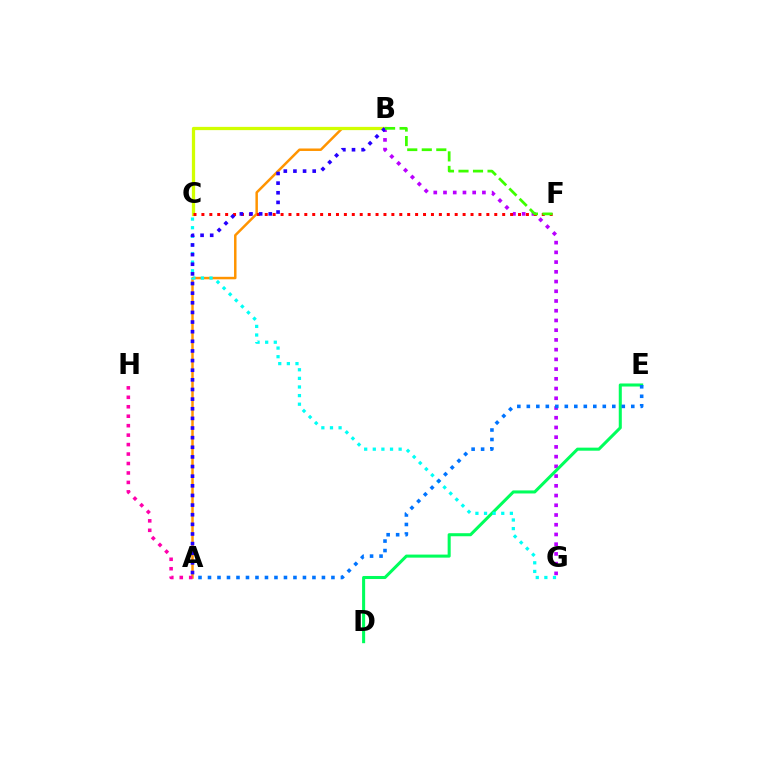{('A', 'B'): [{'color': '#ff9400', 'line_style': 'solid', 'thickness': 1.79}, {'color': '#2500ff', 'line_style': 'dotted', 'thickness': 2.62}], ('B', 'G'): [{'color': '#b900ff', 'line_style': 'dotted', 'thickness': 2.64}], ('B', 'C'): [{'color': '#d1ff00', 'line_style': 'solid', 'thickness': 2.34}], ('D', 'E'): [{'color': '#00ff5c', 'line_style': 'solid', 'thickness': 2.19}], ('C', 'F'): [{'color': '#ff0000', 'line_style': 'dotted', 'thickness': 2.15}], ('C', 'G'): [{'color': '#00fff6', 'line_style': 'dotted', 'thickness': 2.34}], ('A', 'E'): [{'color': '#0074ff', 'line_style': 'dotted', 'thickness': 2.58}], ('A', 'H'): [{'color': '#ff00ac', 'line_style': 'dotted', 'thickness': 2.57}], ('B', 'F'): [{'color': '#3dff00', 'line_style': 'dashed', 'thickness': 1.97}]}